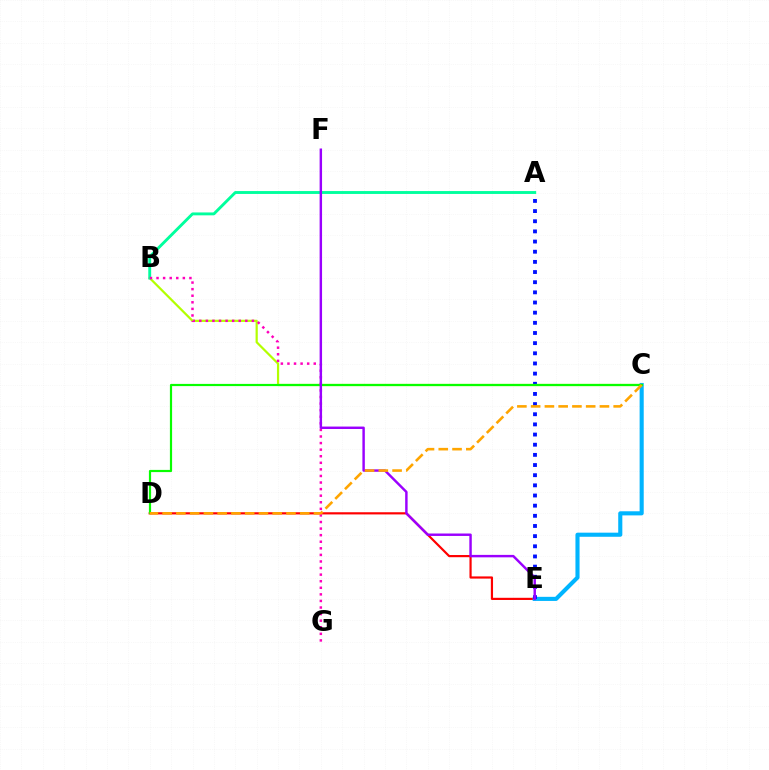{('D', 'E'): [{'color': '#ff0000', 'line_style': 'solid', 'thickness': 1.57}], ('C', 'E'): [{'color': '#00b5ff', 'line_style': 'solid', 'thickness': 2.96}], ('B', 'C'): [{'color': '#b3ff00', 'line_style': 'solid', 'thickness': 1.59}], ('A', 'E'): [{'color': '#0010ff', 'line_style': 'dotted', 'thickness': 2.76}], ('A', 'B'): [{'color': '#00ff9d', 'line_style': 'solid', 'thickness': 2.08}], ('C', 'D'): [{'color': '#08ff00', 'line_style': 'solid', 'thickness': 1.58}, {'color': '#ffa500', 'line_style': 'dashed', 'thickness': 1.87}], ('B', 'G'): [{'color': '#ff00bd', 'line_style': 'dotted', 'thickness': 1.79}], ('E', 'F'): [{'color': '#9b00ff', 'line_style': 'solid', 'thickness': 1.76}]}